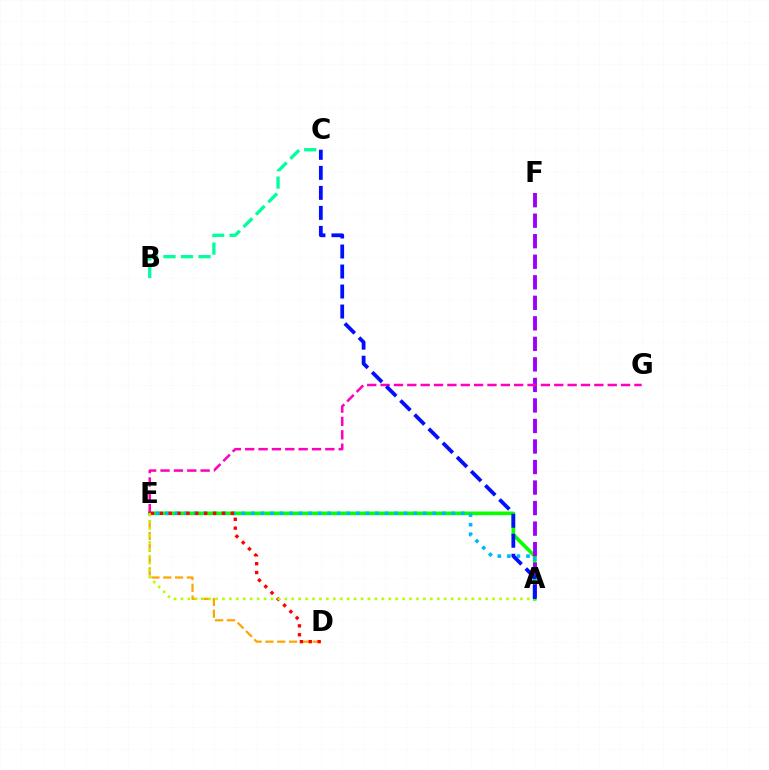{('D', 'E'): [{'color': '#ffa500', 'line_style': 'dashed', 'thickness': 1.61}, {'color': '#ff0000', 'line_style': 'dotted', 'thickness': 2.41}], ('A', 'E'): [{'color': '#08ff00', 'line_style': 'solid', 'thickness': 2.63}, {'color': '#00b5ff', 'line_style': 'dotted', 'thickness': 2.59}, {'color': '#b3ff00', 'line_style': 'dotted', 'thickness': 1.88}], ('B', 'C'): [{'color': '#00ff9d', 'line_style': 'dashed', 'thickness': 2.38}], ('A', 'F'): [{'color': '#9b00ff', 'line_style': 'dashed', 'thickness': 2.79}], ('E', 'G'): [{'color': '#ff00bd', 'line_style': 'dashed', 'thickness': 1.81}], ('A', 'C'): [{'color': '#0010ff', 'line_style': 'dashed', 'thickness': 2.72}]}